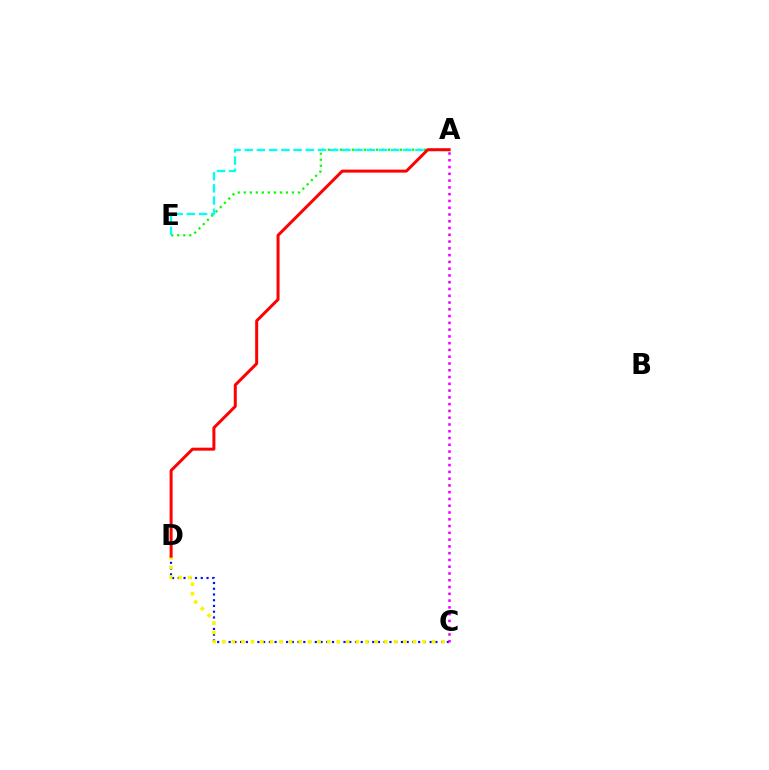{('C', 'D'): [{'color': '#0010ff', 'line_style': 'dotted', 'thickness': 1.56}, {'color': '#fcf500', 'line_style': 'dotted', 'thickness': 2.59}], ('A', 'E'): [{'color': '#08ff00', 'line_style': 'dotted', 'thickness': 1.63}, {'color': '#00fff6', 'line_style': 'dashed', 'thickness': 1.66}], ('A', 'C'): [{'color': '#ee00ff', 'line_style': 'dotted', 'thickness': 1.84}], ('A', 'D'): [{'color': '#ff0000', 'line_style': 'solid', 'thickness': 2.15}]}